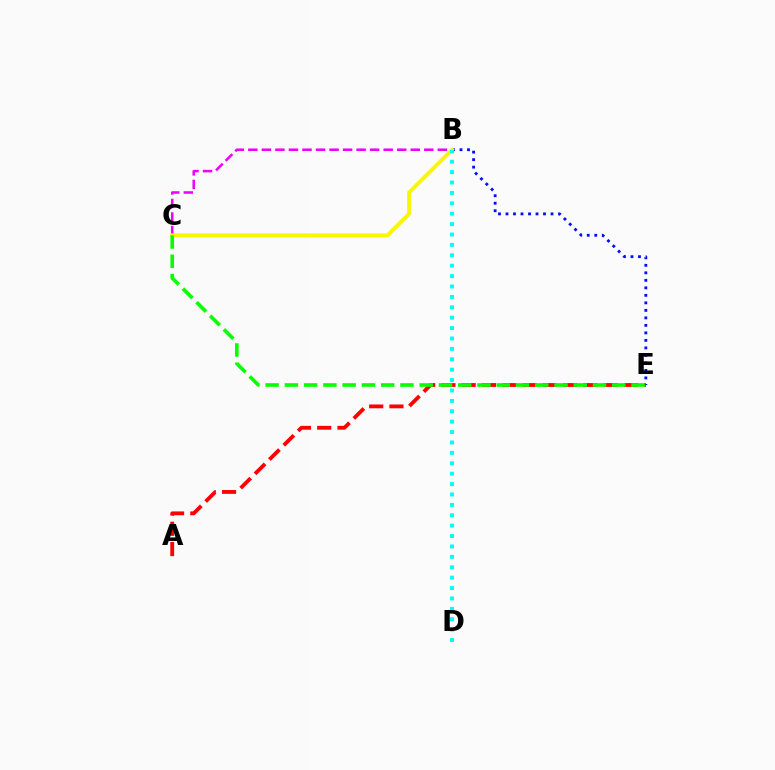{('B', 'E'): [{'color': '#0010ff', 'line_style': 'dotted', 'thickness': 2.04}], ('B', 'C'): [{'color': '#ee00ff', 'line_style': 'dashed', 'thickness': 1.84}, {'color': '#fcf500', 'line_style': 'solid', 'thickness': 2.73}], ('B', 'D'): [{'color': '#00fff6', 'line_style': 'dotted', 'thickness': 2.83}], ('A', 'E'): [{'color': '#ff0000', 'line_style': 'dashed', 'thickness': 2.75}], ('C', 'E'): [{'color': '#08ff00', 'line_style': 'dashed', 'thickness': 2.62}]}